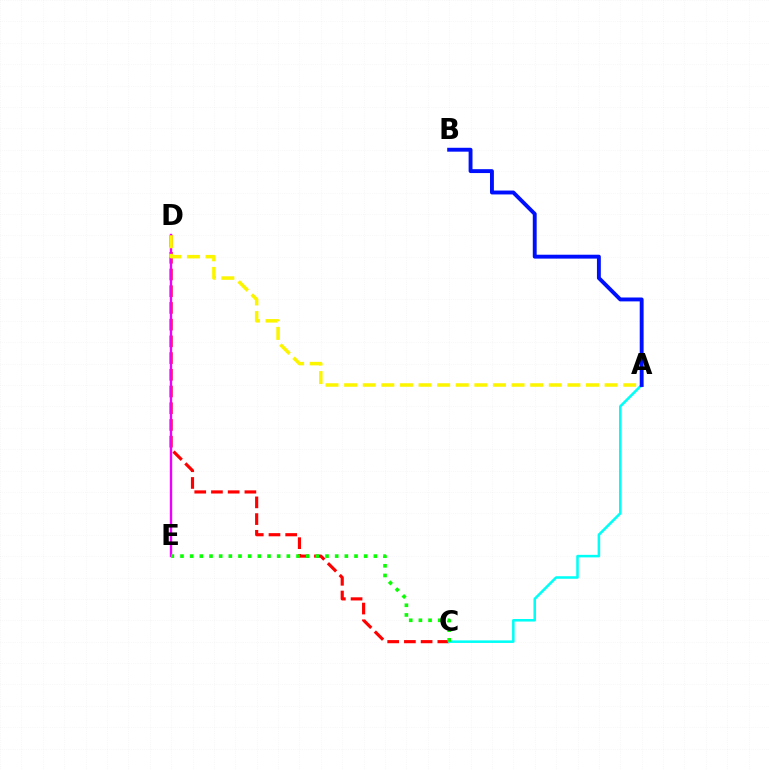{('C', 'D'): [{'color': '#ff0000', 'line_style': 'dashed', 'thickness': 2.27}], ('A', 'C'): [{'color': '#00fff6', 'line_style': 'solid', 'thickness': 1.83}], ('D', 'E'): [{'color': '#ee00ff', 'line_style': 'solid', 'thickness': 1.72}], ('C', 'E'): [{'color': '#08ff00', 'line_style': 'dotted', 'thickness': 2.63}], ('A', 'B'): [{'color': '#0010ff', 'line_style': 'solid', 'thickness': 2.8}], ('A', 'D'): [{'color': '#fcf500', 'line_style': 'dashed', 'thickness': 2.53}]}